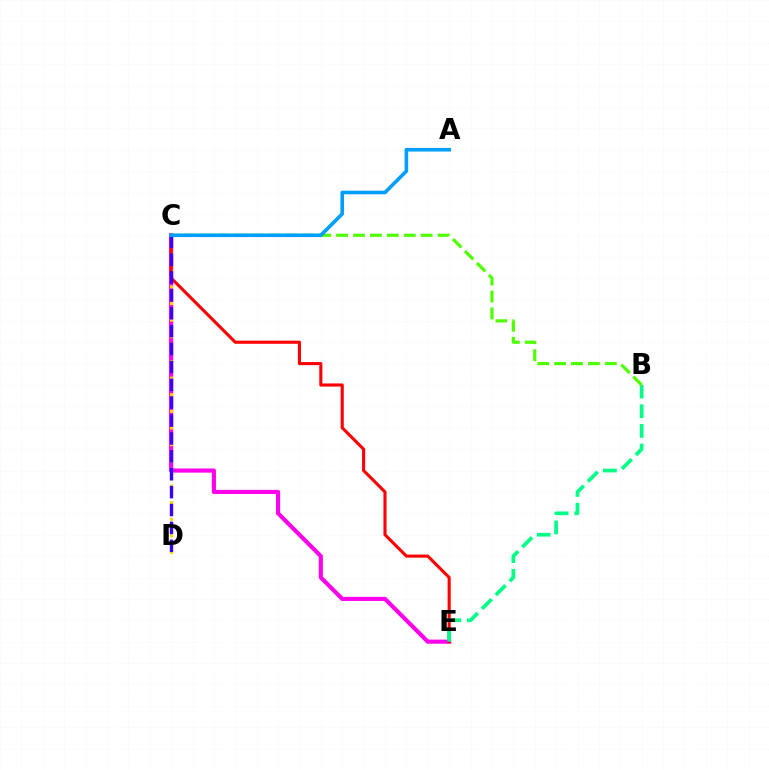{('C', 'E'): [{'color': '#ff00ed', 'line_style': 'solid', 'thickness': 2.98}, {'color': '#ff0000', 'line_style': 'solid', 'thickness': 2.23}], ('C', 'D'): [{'color': '#ffd500', 'line_style': 'dotted', 'thickness': 2.26}, {'color': '#3700ff', 'line_style': 'dashed', 'thickness': 2.43}], ('B', 'E'): [{'color': '#00ff86', 'line_style': 'dashed', 'thickness': 2.67}], ('B', 'C'): [{'color': '#4fff00', 'line_style': 'dashed', 'thickness': 2.3}], ('A', 'C'): [{'color': '#009eff', 'line_style': 'solid', 'thickness': 2.6}]}